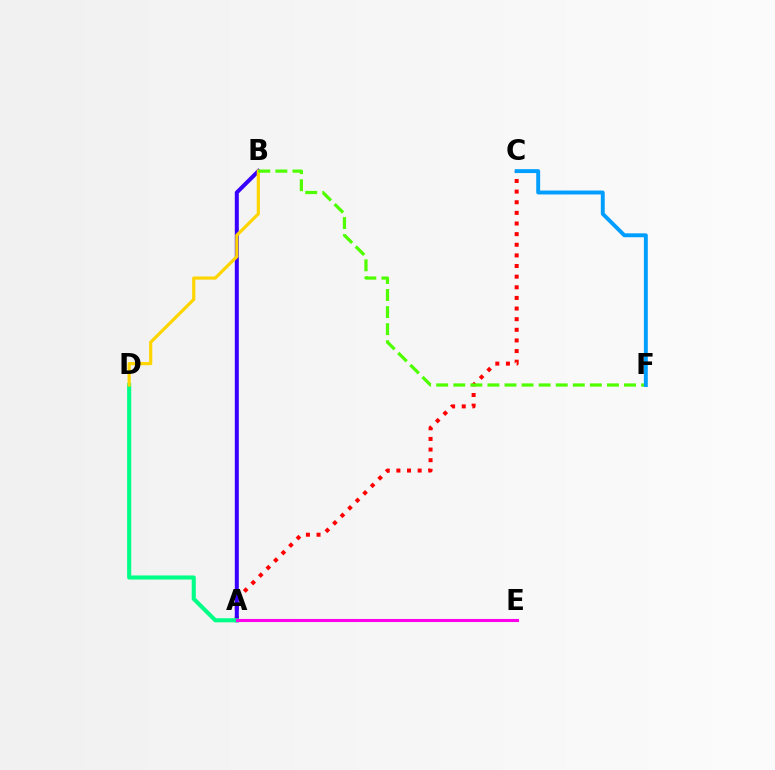{('A', 'C'): [{'color': '#ff0000', 'line_style': 'dotted', 'thickness': 2.89}], ('A', 'B'): [{'color': '#3700ff', 'line_style': 'solid', 'thickness': 2.88}], ('A', 'D'): [{'color': '#00ff86', 'line_style': 'solid', 'thickness': 2.95}], ('A', 'E'): [{'color': '#ff00ed', 'line_style': 'solid', 'thickness': 2.22}], ('B', 'D'): [{'color': '#ffd500', 'line_style': 'solid', 'thickness': 2.29}], ('B', 'F'): [{'color': '#4fff00', 'line_style': 'dashed', 'thickness': 2.32}], ('C', 'F'): [{'color': '#009eff', 'line_style': 'solid', 'thickness': 2.81}]}